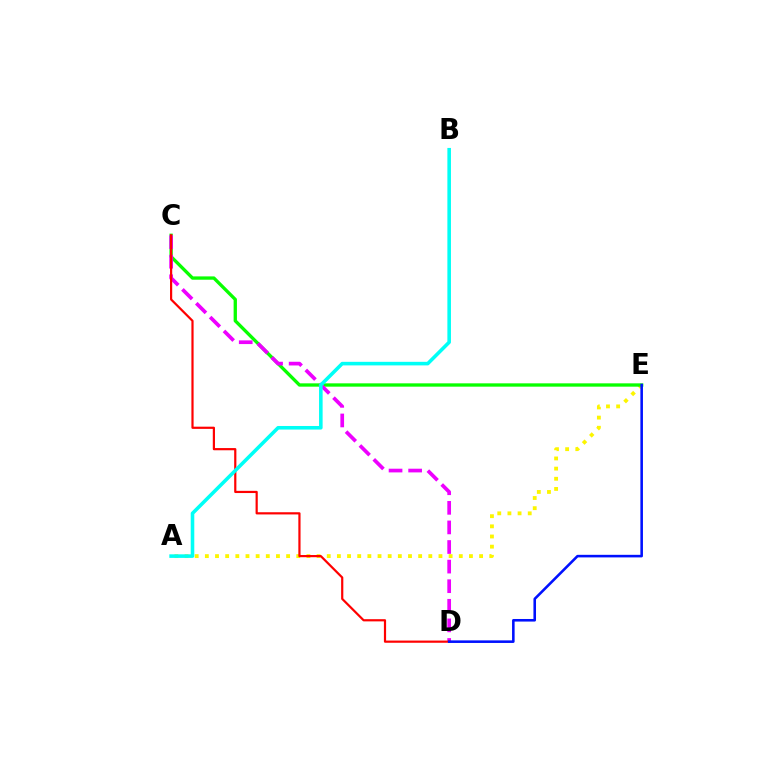{('A', 'E'): [{'color': '#fcf500', 'line_style': 'dotted', 'thickness': 2.76}], ('C', 'E'): [{'color': '#08ff00', 'line_style': 'solid', 'thickness': 2.39}], ('C', 'D'): [{'color': '#ee00ff', 'line_style': 'dashed', 'thickness': 2.66}, {'color': '#ff0000', 'line_style': 'solid', 'thickness': 1.58}], ('D', 'E'): [{'color': '#0010ff', 'line_style': 'solid', 'thickness': 1.85}], ('A', 'B'): [{'color': '#00fff6', 'line_style': 'solid', 'thickness': 2.58}]}